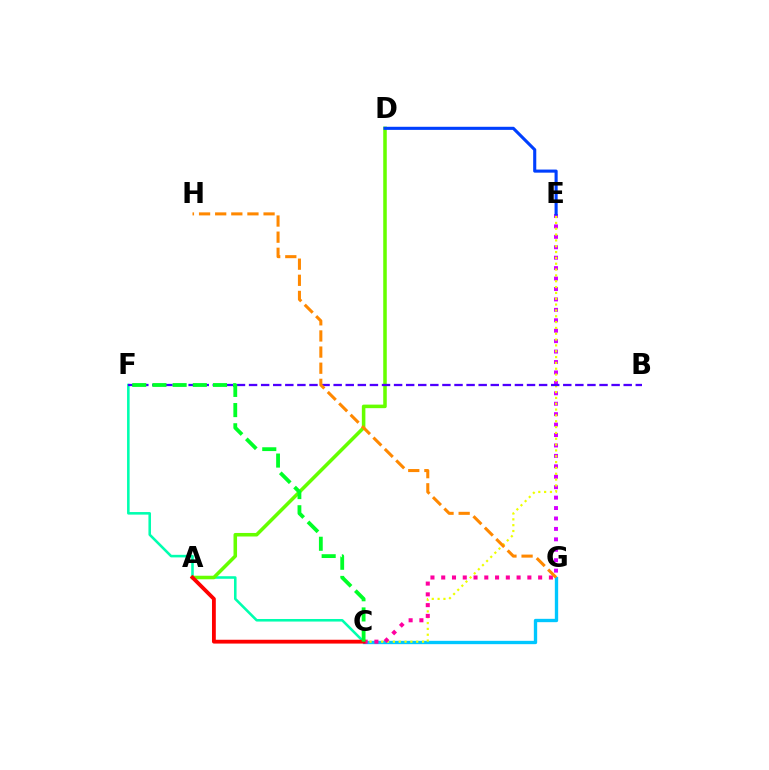{('C', 'G'): [{'color': '#00c7ff', 'line_style': 'solid', 'thickness': 2.4}, {'color': '#ff00a0', 'line_style': 'dotted', 'thickness': 2.93}], ('E', 'G'): [{'color': '#d600ff', 'line_style': 'dotted', 'thickness': 2.83}], ('C', 'E'): [{'color': '#eeff00', 'line_style': 'dotted', 'thickness': 1.59}], ('C', 'F'): [{'color': '#00ffaf', 'line_style': 'solid', 'thickness': 1.85}, {'color': '#00ff27', 'line_style': 'dashed', 'thickness': 2.74}], ('A', 'D'): [{'color': '#66ff00', 'line_style': 'solid', 'thickness': 2.55}], ('A', 'C'): [{'color': '#ff0000', 'line_style': 'solid', 'thickness': 2.75}], ('D', 'E'): [{'color': '#003fff', 'line_style': 'solid', 'thickness': 2.23}], ('B', 'F'): [{'color': '#4f00ff', 'line_style': 'dashed', 'thickness': 1.64}], ('G', 'H'): [{'color': '#ff8800', 'line_style': 'dashed', 'thickness': 2.19}]}